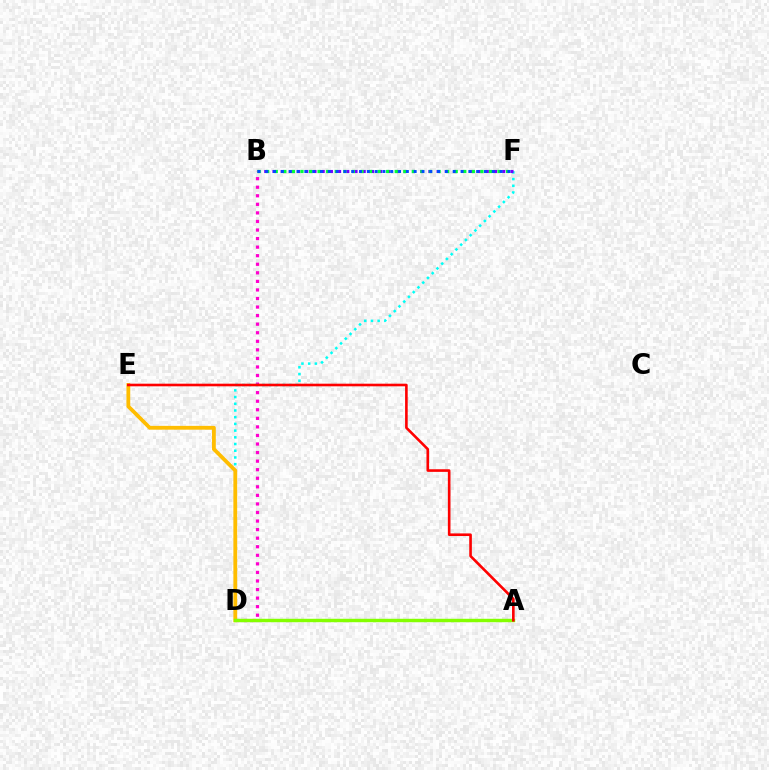{('B', 'D'): [{'color': '#ff00cf', 'line_style': 'dotted', 'thickness': 2.33}], ('D', 'F'): [{'color': '#00fff6', 'line_style': 'dotted', 'thickness': 1.82}], ('D', 'E'): [{'color': '#ffbd00', 'line_style': 'solid', 'thickness': 2.74}], ('B', 'F'): [{'color': '#7200ff', 'line_style': 'dotted', 'thickness': 2.23}, {'color': '#00ff39', 'line_style': 'dotted', 'thickness': 2.33}, {'color': '#004bff', 'line_style': 'dotted', 'thickness': 2.12}], ('A', 'D'): [{'color': '#84ff00', 'line_style': 'solid', 'thickness': 2.47}], ('A', 'E'): [{'color': '#ff0000', 'line_style': 'solid', 'thickness': 1.88}]}